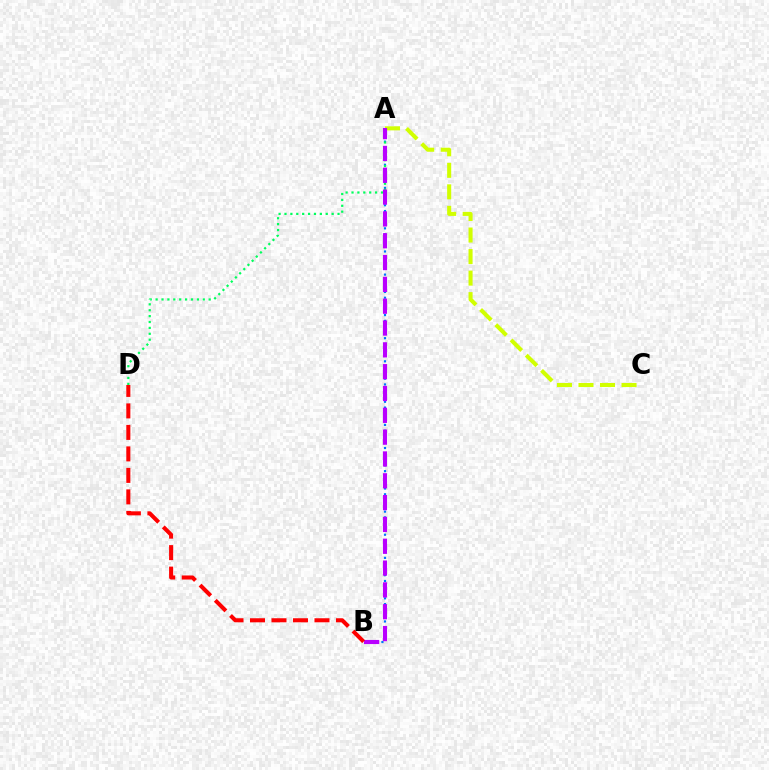{('A', 'B'): [{'color': '#0074ff', 'line_style': 'dotted', 'thickness': 1.57}, {'color': '#b900ff', 'line_style': 'dashed', 'thickness': 2.96}], ('A', 'C'): [{'color': '#d1ff00', 'line_style': 'dashed', 'thickness': 2.92}], ('A', 'D'): [{'color': '#00ff5c', 'line_style': 'dotted', 'thickness': 1.6}], ('B', 'D'): [{'color': '#ff0000', 'line_style': 'dashed', 'thickness': 2.92}]}